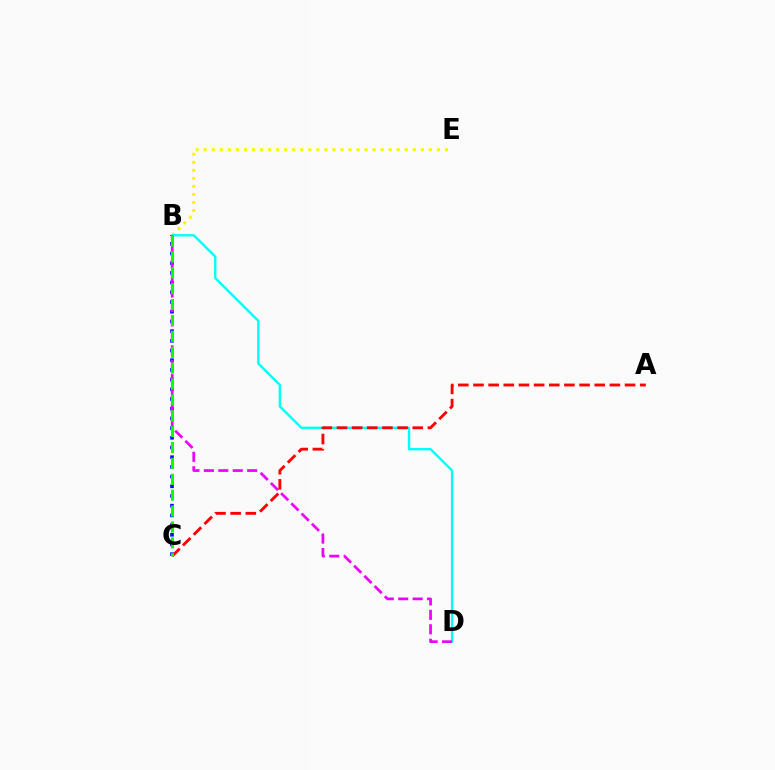{('B', 'C'): [{'color': '#0010ff', 'line_style': 'dotted', 'thickness': 2.64}, {'color': '#08ff00', 'line_style': 'dashed', 'thickness': 2.16}], ('B', 'E'): [{'color': '#fcf500', 'line_style': 'dotted', 'thickness': 2.18}], ('B', 'D'): [{'color': '#00fff6', 'line_style': 'solid', 'thickness': 1.7}, {'color': '#ee00ff', 'line_style': 'dashed', 'thickness': 1.96}], ('A', 'C'): [{'color': '#ff0000', 'line_style': 'dashed', 'thickness': 2.06}]}